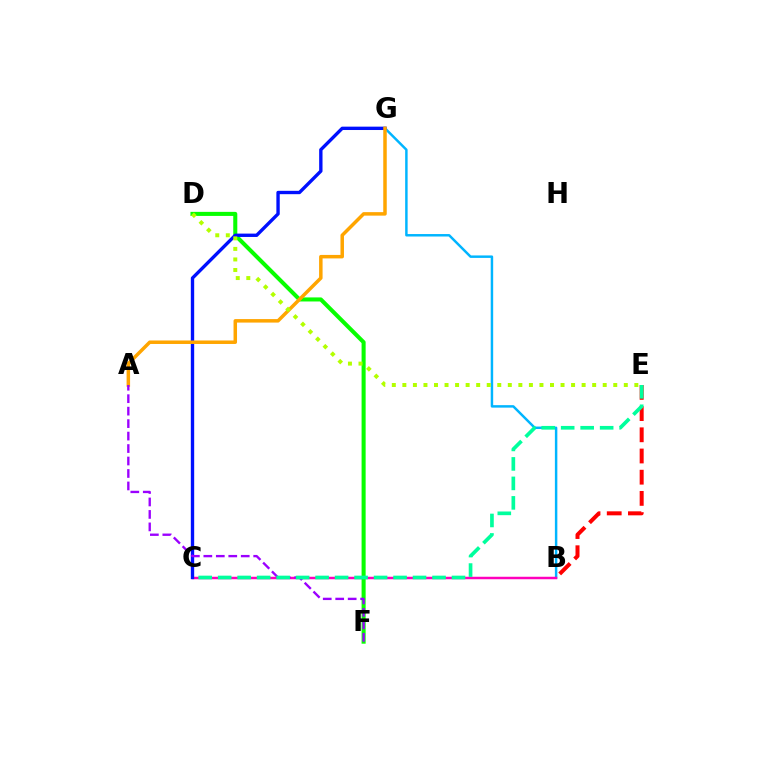{('B', 'G'): [{'color': '#00b5ff', 'line_style': 'solid', 'thickness': 1.77}], ('B', 'C'): [{'color': '#ff00bd', 'line_style': 'solid', 'thickness': 1.78}], ('D', 'F'): [{'color': '#08ff00', 'line_style': 'solid', 'thickness': 2.92}], ('C', 'G'): [{'color': '#0010ff', 'line_style': 'solid', 'thickness': 2.42}], ('A', 'G'): [{'color': '#ffa500', 'line_style': 'solid', 'thickness': 2.52}], ('A', 'F'): [{'color': '#9b00ff', 'line_style': 'dashed', 'thickness': 1.69}], ('B', 'E'): [{'color': '#ff0000', 'line_style': 'dashed', 'thickness': 2.88}], ('D', 'E'): [{'color': '#b3ff00', 'line_style': 'dotted', 'thickness': 2.87}], ('C', 'E'): [{'color': '#00ff9d', 'line_style': 'dashed', 'thickness': 2.65}]}